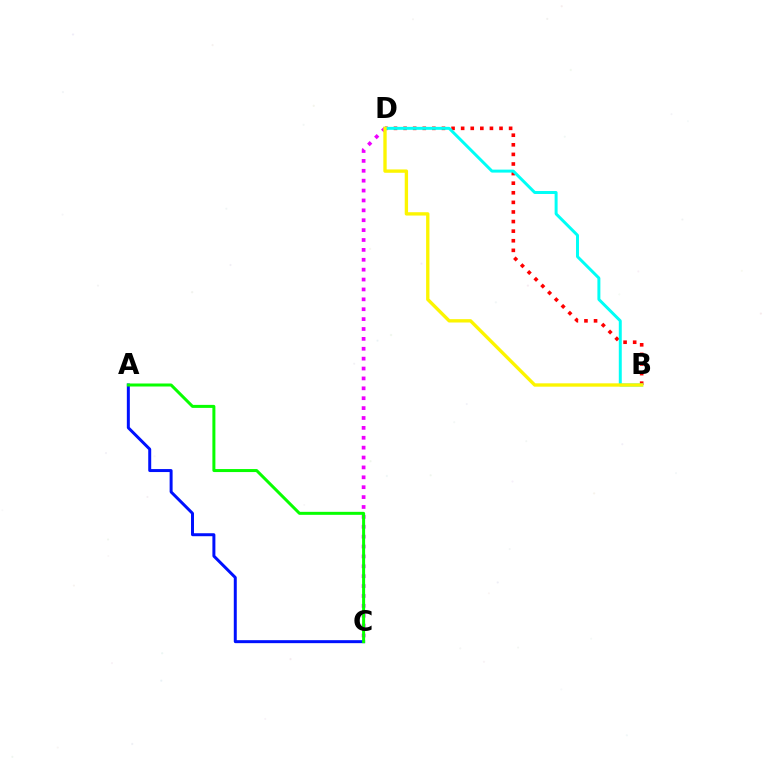{('B', 'D'): [{'color': '#ff0000', 'line_style': 'dotted', 'thickness': 2.61}, {'color': '#00fff6', 'line_style': 'solid', 'thickness': 2.14}, {'color': '#fcf500', 'line_style': 'solid', 'thickness': 2.41}], ('C', 'D'): [{'color': '#ee00ff', 'line_style': 'dotted', 'thickness': 2.69}], ('A', 'C'): [{'color': '#0010ff', 'line_style': 'solid', 'thickness': 2.15}, {'color': '#08ff00', 'line_style': 'solid', 'thickness': 2.16}]}